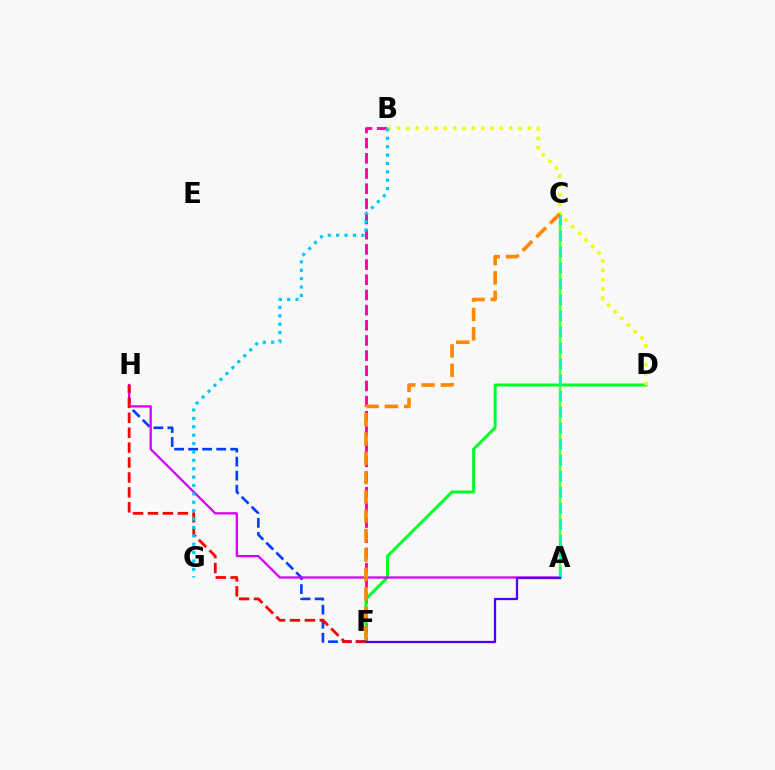{('A', 'C'): [{'color': '#66ff00', 'line_style': 'solid', 'thickness': 1.7}, {'color': '#00ffaf', 'line_style': 'dashed', 'thickness': 2.18}], ('B', 'F'): [{'color': '#ff00a0', 'line_style': 'dashed', 'thickness': 2.06}], ('D', 'F'): [{'color': '#00ff27', 'line_style': 'solid', 'thickness': 2.17}], ('F', 'H'): [{'color': '#003fff', 'line_style': 'dashed', 'thickness': 1.91}, {'color': '#ff0000', 'line_style': 'dashed', 'thickness': 2.03}], ('A', 'H'): [{'color': '#d600ff', 'line_style': 'solid', 'thickness': 1.66}], ('B', 'D'): [{'color': '#eeff00', 'line_style': 'dotted', 'thickness': 2.54}], ('A', 'F'): [{'color': '#4f00ff', 'line_style': 'solid', 'thickness': 1.63}], ('B', 'G'): [{'color': '#00c7ff', 'line_style': 'dotted', 'thickness': 2.28}], ('C', 'F'): [{'color': '#ff8800', 'line_style': 'dashed', 'thickness': 2.63}]}